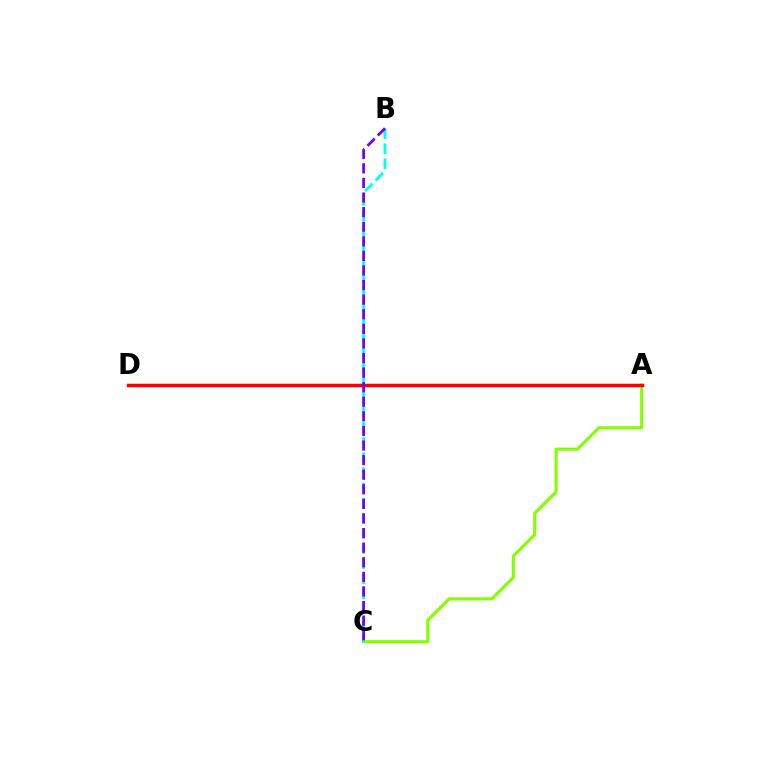{('A', 'C'): [{'color': '#84ff00', 'line_style': 'solid', 'thickness': 2.23}], ('B', 'C'): [{'color': '#00fff6', 'line_style': 'dashed', 'thickness': 2.06}, {'color': '#7200ff', 'line_style': 'dashed', 'thickness': 1.98}], ('A', 'D'): [{'color': '#ff0000', 'line_style': 'solid', 'thickness': 2.5}]}